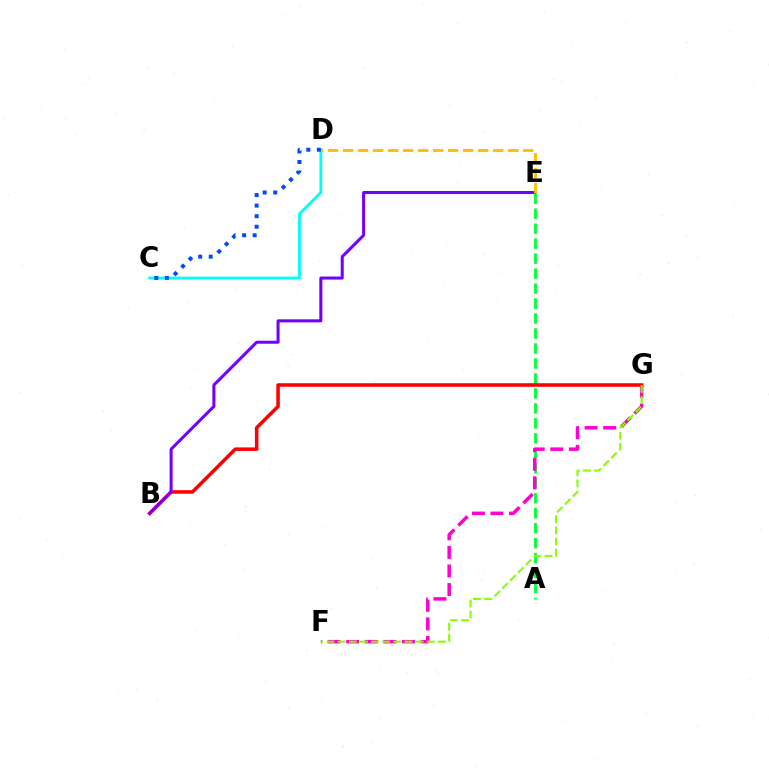{('C', 'D'): [{'color': '#00fff6', 'line_style': 'solid', 'thickness': 2.02}, {'color': '#004bff', 'line_style': 'dotted', 'thickness': 2.87}], ('A', 'E'): [{'color': '#00ff39', 'line_style': 'dashed', 'thickness': 2.03}], ('F', 'G'): [{'color': '#ff00cf', 'line_style': 'dashed', 'thickness': 2.52}, {'color': '#84ff00', 'line_style': 'dashed', 'thickness': 1.51}], ('B', 'G'): [{'color': '#ff0000', 'line_style': 'solid', 'thickness': 2.56}], ('B', 'E'): [{'color': '#7200ff', 'line_style': 'solid', 'thickness': 2.18}], ('D', 'E'): [{'color': '#ffbd00', 'line_style': 'dashed', 'thickness': 2.04}]}